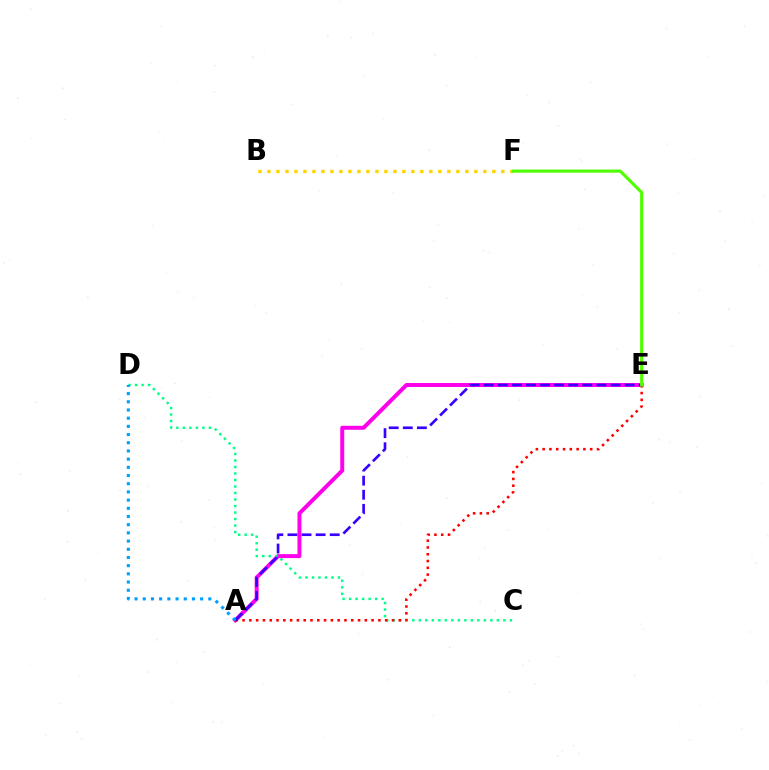{('A', 'E'): [{'color': '#ff00ed', 'line_style': 'solid', 'thickness': 2.86}, {'color': '#ff0000', 'line_style': 'dotted', 'thickness': 1.85}, {'color': '#3700ff', 'line_style': 'dashed', 'thickness': 1.91}], ('C', 'D'): [{'color': '#00ff86', 'line_style': 'dotted', 'thickness': 1.77}], ('B', 'F'): [{'color': '#ffd500', 'line_style': 'dotted', 'thickness': 2.44}], ('A', 'D'): [{'color': '#009eff', 'line_style': 'dotted', 'thickness': 2.23}], ('E', 'F'): [{'color': '#4fff00', 'line_style': 'solid', 'thickness': 2.25}]}